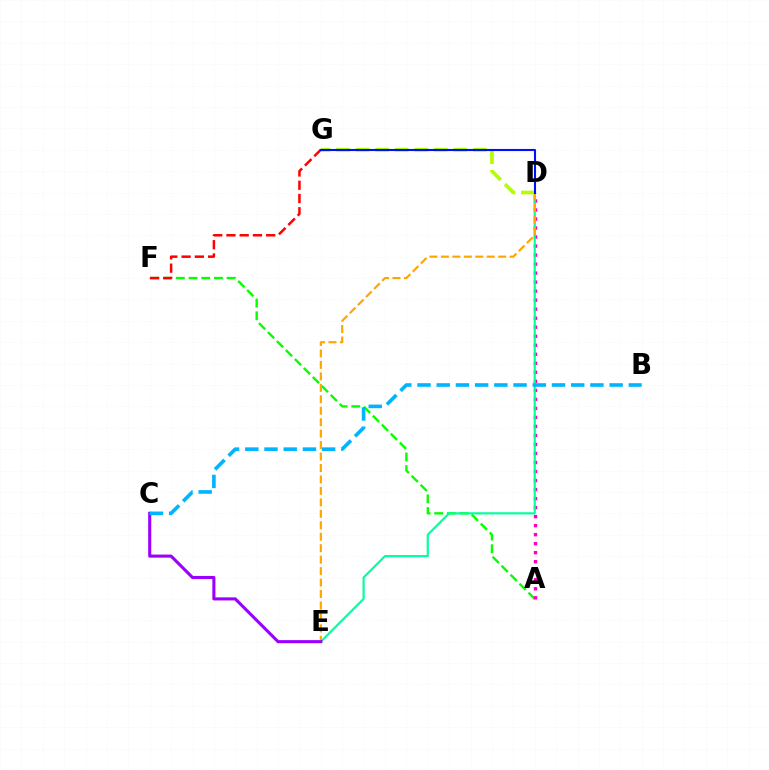{('A', 'F'): [{'color': '#08ff00', 'line_style': 'dashed', 'thickness': 1.72}], ('A', 'D'): [{'color': '#ff00bd', 'line_style': 'dotted', 'thickness': 2.45}], ('D', 'E'): [{'color': '#00ff9d', 'line_style': 'solid', 'thickness': 1.56}, {'color': '#ffa500', 'line_style': 'dashed', 'thickness': 1.56}], ('C', 'E'): [{'color': '#9b00ff', 'line_style': 'solid', 'thickness': 2.22}], ('F', 'G'): [{'color': '#ff0000', 'line_style': 'dashed', 'thickness': 1.8}], ('B', 'C'): [{'color': '#00b5ff', 'line_style': 'dashed', 'thickness': 2.61}], ('D', 'G'): [{'color': '#b3ff00', 'line_style': 'dashed', 'thickness': 2.66}, {'color': '#0010ff', 'line_style': 'solid', 'thickness': 1.51}]}